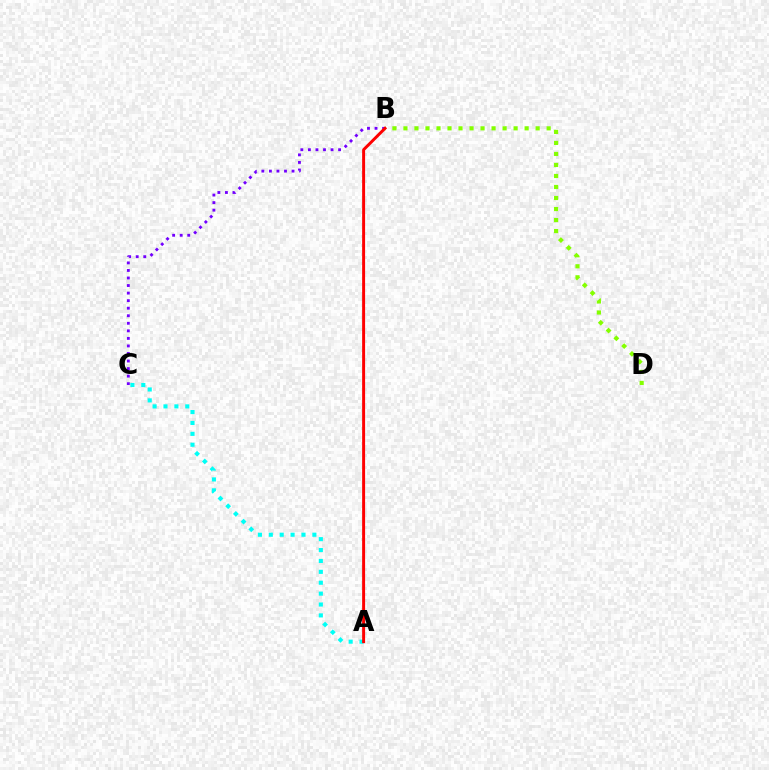{('B', 'C'): [{'color': '#7200ff', 'line_style': 'dotted', 'thickness': 2.05}], ('B', 'D'): [{'color': '#84ff00', 'line_style': 'dotted', 'thickness': 2.99}], ('A', 'C'): [{'color': '#00fff6', 'line_style': 'dotted', 'thickness': 2.96}], ('A', 'B'): [{'color': '#ff0000', 'line_style': 'solid', 'thickness': 2.13}]}